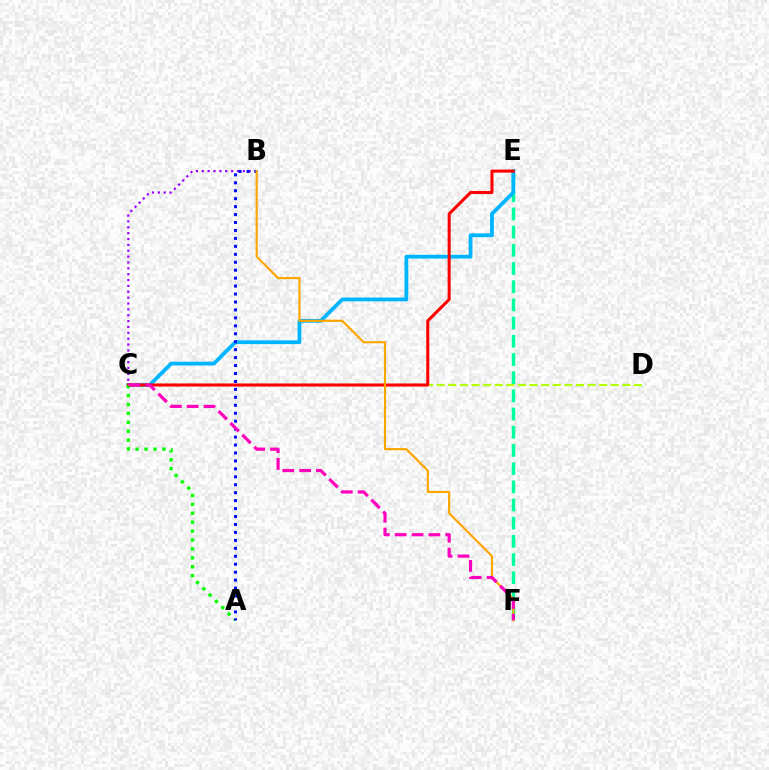{('E', 'F'): [{'color': '#00ff9d', 'line_style': 'dashed', 'thickness': 2.47}], ('B', 'C'): [{'color': '#9b00ff', 'line_style': 'dotted', 'thickness': 1.59}], ('C', 'D'): [{'color': '#b3ff00', 'line_style': 'dashed', 'thickness': 1.58}], ('C', 'E'): [{'color': '#00b5ff', 'line_style': 'solid', 'thickness': 2.73}, {'color': '#ff0000', 'line_style': 'solid', 'thickness': 2.2}], ('A', 'C'): [{'color': '#08ff00', 'line_style': 'dotted', 'thickness': 2.42}], ('A', 'B'): [{'color': '#0010ff', 'line_style': 'dotted', 'thickness': 2.16}], ('B', 'F'): [{'color': '#ffa500', 'line_style': 'solid', 'thickness': 1.56}], ('C', 'F'): [{'color': '#ff00bd', 'line_style': 'dashed', 'thickness': 2.29}]}